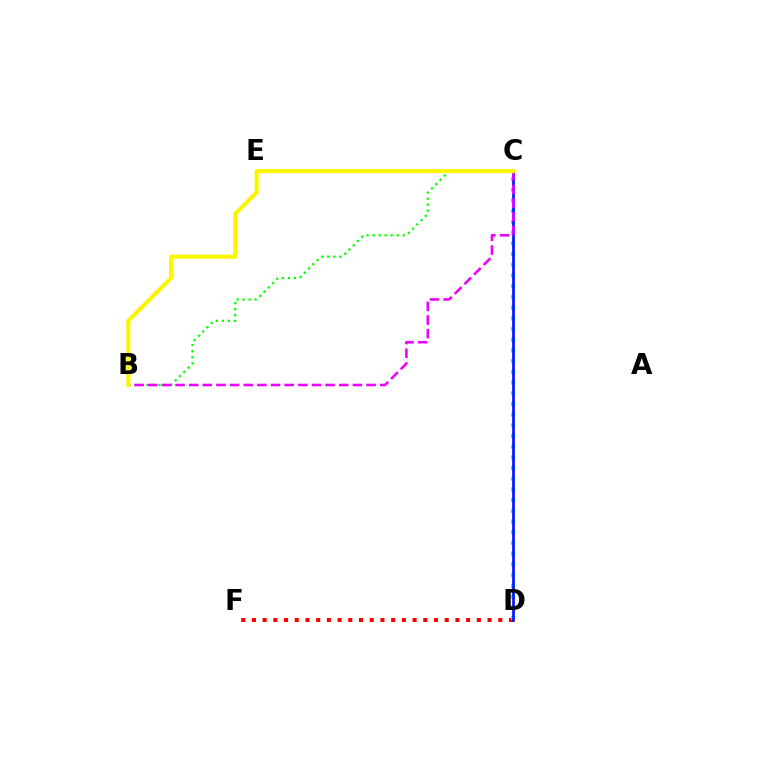{('B', 'C'): [{'color': '#08ff00', 'line_style': 'dotted', 'thickness': 1.64}, {'color': '#ee00ff', 'line_style': 'dashed', 'thickness': 1.85}, {'color': '#fcf500', 'line_style': 'solid', 'thickness': 2.95}], ('D', 'F'): [{'color': '#ff0000', 'line_style': 'dotted', 'thickness': 2.91}], ('C', 'D'): [{'color': '#00fff6', 'line_style': 'dotted', 'thickness': 2.91}, {'color': '#0010ff', 'line_style': 'solid', 'thickness': 1.91}]}